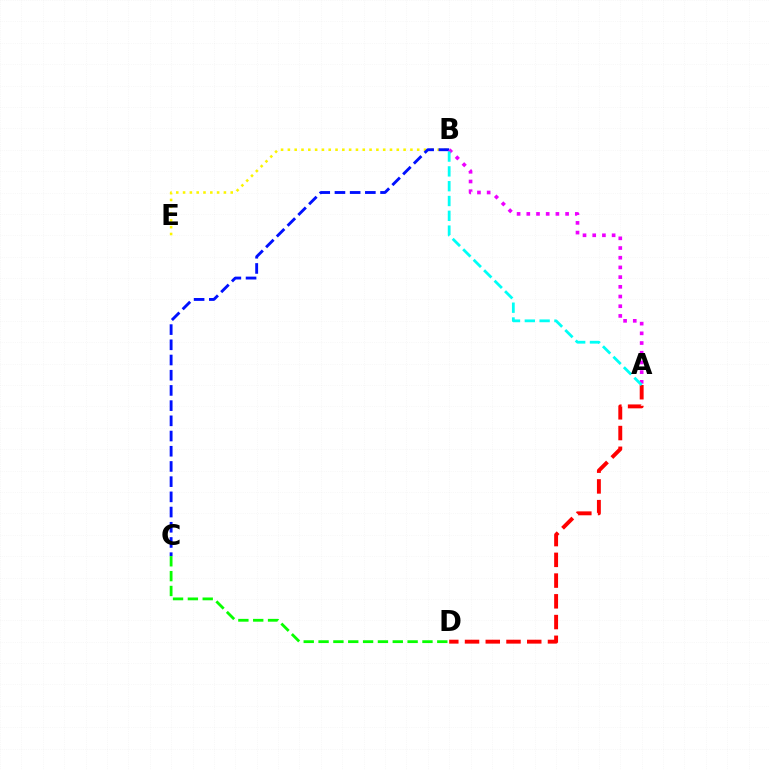{('A', 'D'): [{'color': '#ff0000', 'line_style': 'dashed', 'thickness': 2.82}], ('B', 'E'): [{'color': '#fcf500', 'line_style': 'dotted', 'thickness': 1.85}], ('B', 'C'): [{'color': '#0010ff', 'line_style': 'dashed', 'thickness': 2.07}], ('A', 'B'): [{'color': '#ee00ff', 'line_style': 'dotted', 'thickness': 2.64}, {'color': '#00fff6', 'line_style': 'dashed', 'thickness': 2.01}], ('C', 'D'): [{'color': '#08ff00', 'line_style': 'dashed', 'thickness': 2.02}]}